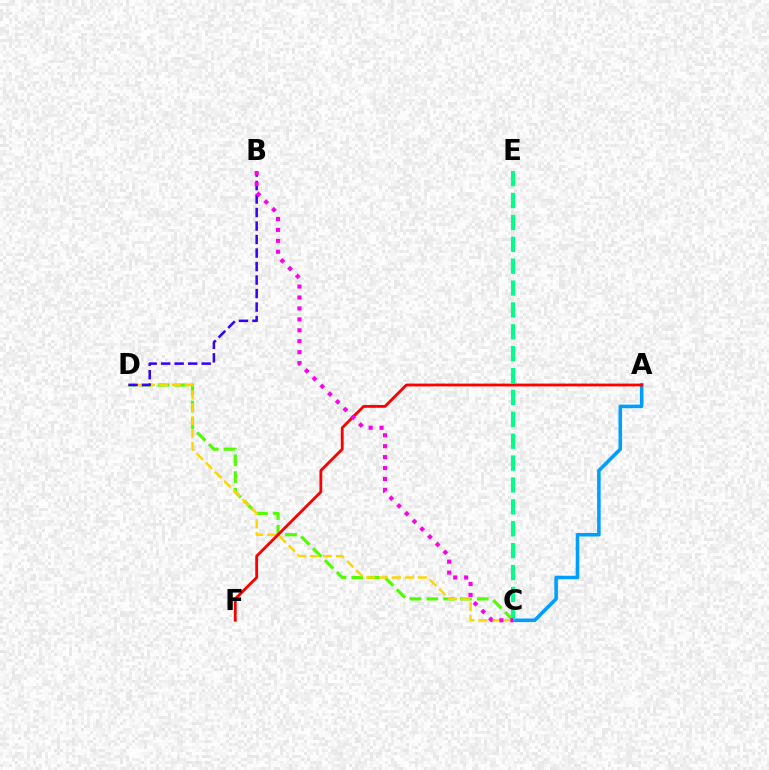{('A', 'C'): [{'color': '#009eff', 'line_style': 'solid', 'thickness': 2.56}], ('C', 'D'): [{'color': '#4fff00', 'line_style': 'dashed', 'thickness': 2.28}, {'color': '#ffd500', 'line_style': 'dashed', 'thickness': 1.76}], ('B', 'D'): [{'color': '#3700ff', 'line_style': 'dashed', 'thickness': 1.83}], ('C', 'E'): [{'color': '#00ff86', 'line_style': 'dashed', 'thickness': 2.97}], ('A', 'F'): [{'color': '#ff0000', 'line_style': 'solid', 'thickness': 2.03}], ('B', 'C'): [{'color': '#ff00ed', 'line_style': 'dotted', 'thickness': 2.97}]}